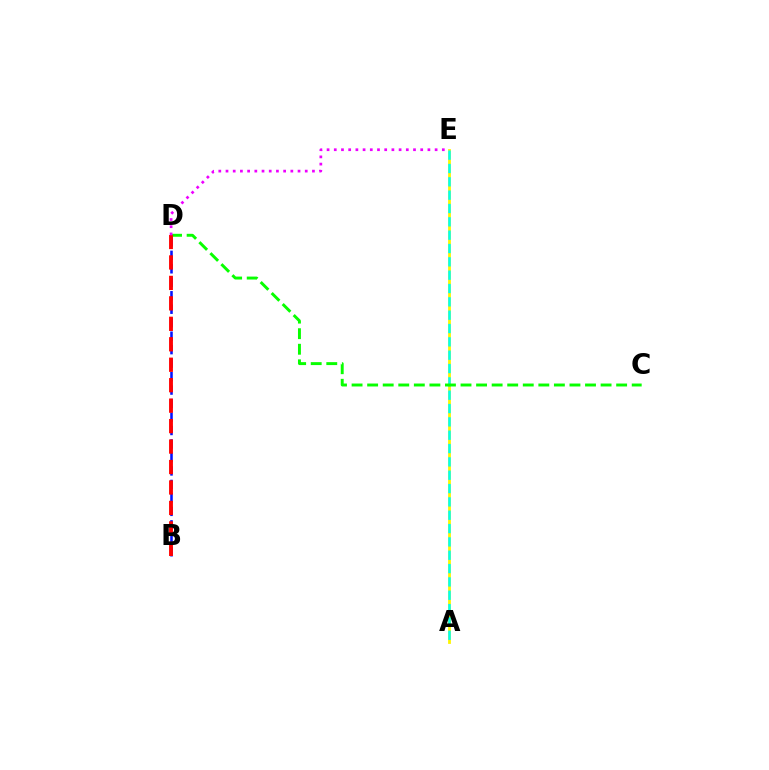{('A', 'E'): [{'color': '#fcf500', 'line_style': 'solid', 'thickness': 2.01}, {'color': '#00fff6', 'line_style': 'dashed', 'thickness': 1.81}], ('B', 'D'): [{'color': '#0010ff', 'line_style': 'dashed', 'thickness': 1.83}, {'color': '#ff0000', 'line_style': 'dashed', 'thickness': 2.78}], ('C', 'D'): [{'color': '#08ff00', 'line_style': 'dashed', 'thickness': 2.11}], ('D', 'E'): [{'color': '#ee00ff', 'line_style': 'dotted', 'thickness': 1.96}]}